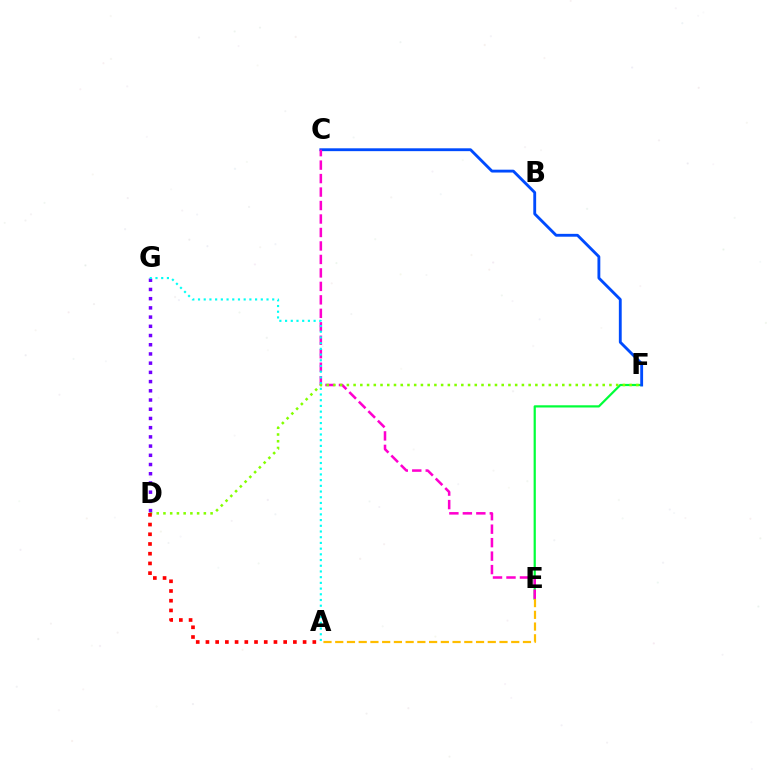{('E', 'F'): [{'color': '#00ff39', 'line_style': 'solid', 'thickness': 1.6}], ('C', 'F'): [{'color': '#004bff', 'line_style': 'solid', 'thickness': 2.05}], ('C', 'E'): [{'color': '#ff00cf', 'line_style': 'dashed', 'thickness': 1.83}], ('D', 'F'): [{'color': '#84ff00', 'line_style': 'dotted', 'thickness': 1.83}], ('A', 'E'): [{'color': '#ffbd00', 'line_style': 'dashed', 'thickness': 1.59}], ('A', 'D'): [{'color': '#ff0000', 'line_style': 'dotted', 'thickness': 2.64}], ('D', 'G'): [{'color': '#7200ff', 'line_style': 'dotted', 'thickness': 2.5}], ('A', 'G'): [{'color': '#00fff6', 'line_style': 'dotted', 'thickness': 1.55}]}